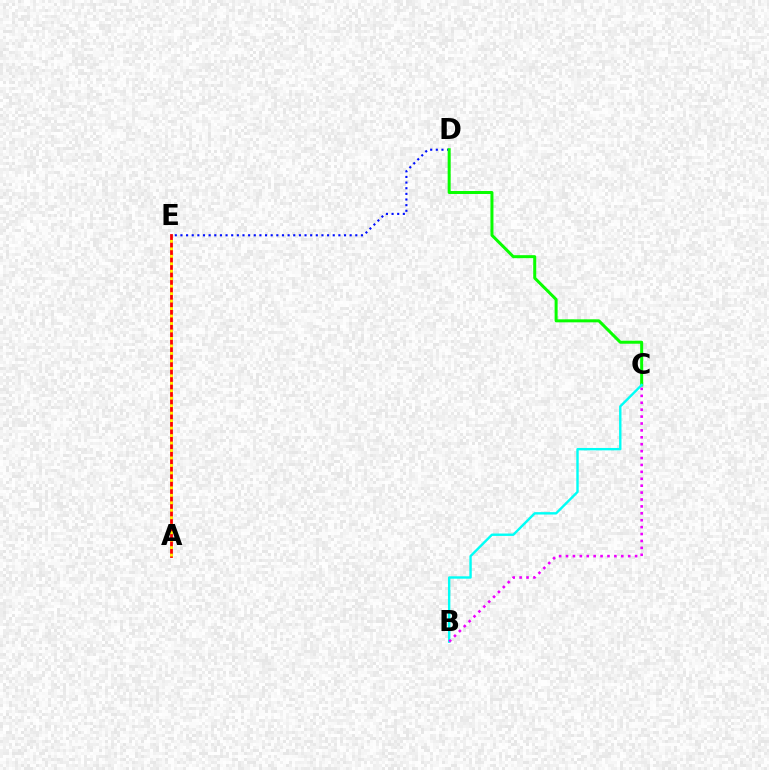{('A', 'E'): [{'color': '#ff0000', 'line_style': 'solid', 'thickness': 2.0}, {'color': '#fcf500', 'line_style': 'dotted', 'thickness': 2.03}], ('D', 'E'): [{'color': '#0010ff', 'line_style': 'dotted', 'thickness': 1.53}], ('C', 'D'): [{'color': '#08ff00', 'line_style': 'solid', 'thickness': 2.16}], ('B', 'C'): [{'color': '#00fff6', 'line_style': 'solid', 'thickness': 1.72}, {'color': '#ee00ff', 'line_style': 'dotted', 'thickness': 1.88}]}